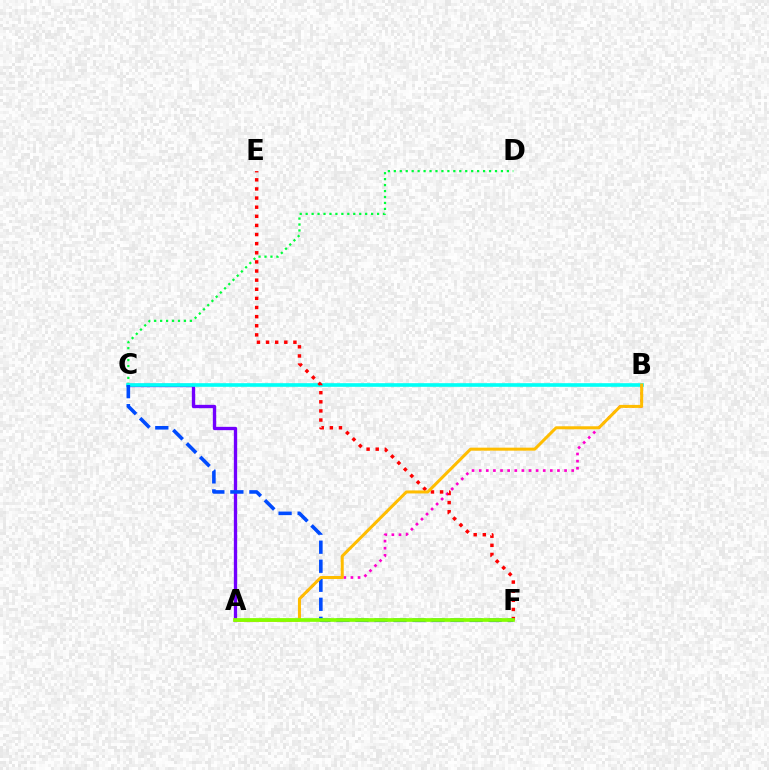{('A', 'B'): [{'color': '#ff00cf', 'line_style': 'dotted', 'thickness': 1.93}, {'color': '#ffbd00', 'line_style': 'solid', 'thickness': 2.17}], ('A', 'C'): [{'color': '#7200ff', 'line_style': 'solid', 'thickness': 2.39}], ('C', 'D'): [{'color': '#00ff39', 'line_style': 'dotted', 'thickness': 1.62}], ('B', 'C'): [{'color': '#00fff6', 'line_style': 'solid', 'thickness': 2.62}], ('E', 'F'): [{'color': '#ff0000', 'line_style': 'dotted', 'thickness': 2.48}], ('C', 'F'): [{'color': '#004bff', 'line_style': 'dashed', 'thickness': 2.58}], ('A', 'F'): [{'color': '#84ff00', 'line_style': 'solid', 'thickness': 2.67}]}